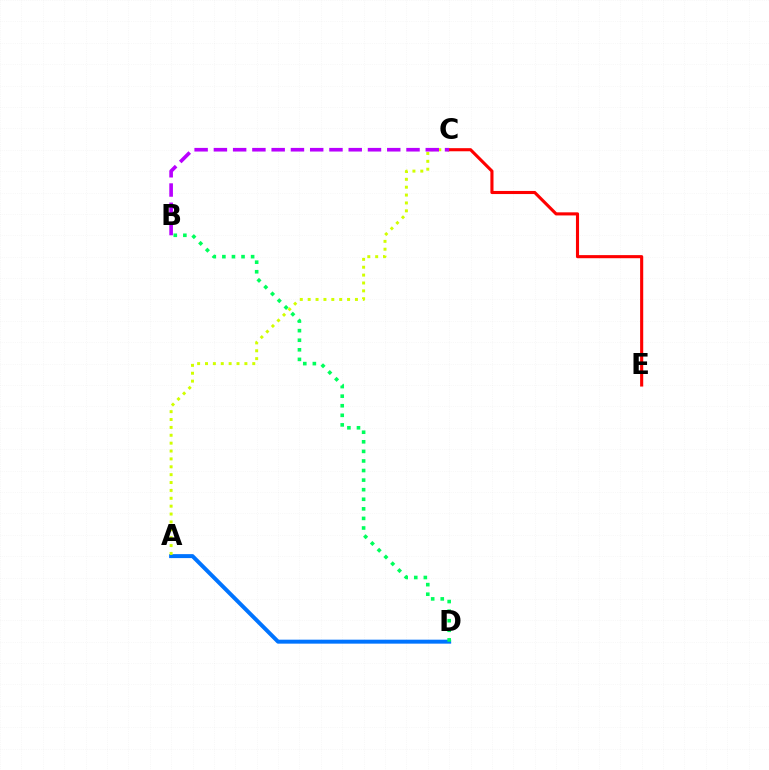{('A', 'D'): [{'color': '#0074ff', 'line_style': 'solid', 'thickness': 2.86}], ('A', 'C'): [{'color': '#d1ff00', 'line_style': 'dotted', 'thickness': 2.14}], ('B', 'D'): [{'color': '#00ff5c', 'line_style': 'dotted', 'thickness': 2.6}], ('C', 'E'): [{'color': '#ff0000', 'line_style': 'solid', 'thickness': 2.24}], ('B', 'C'): [{'color': '#b900ff', 'line_style': 'dashed', 'thickness': 2.62}]}